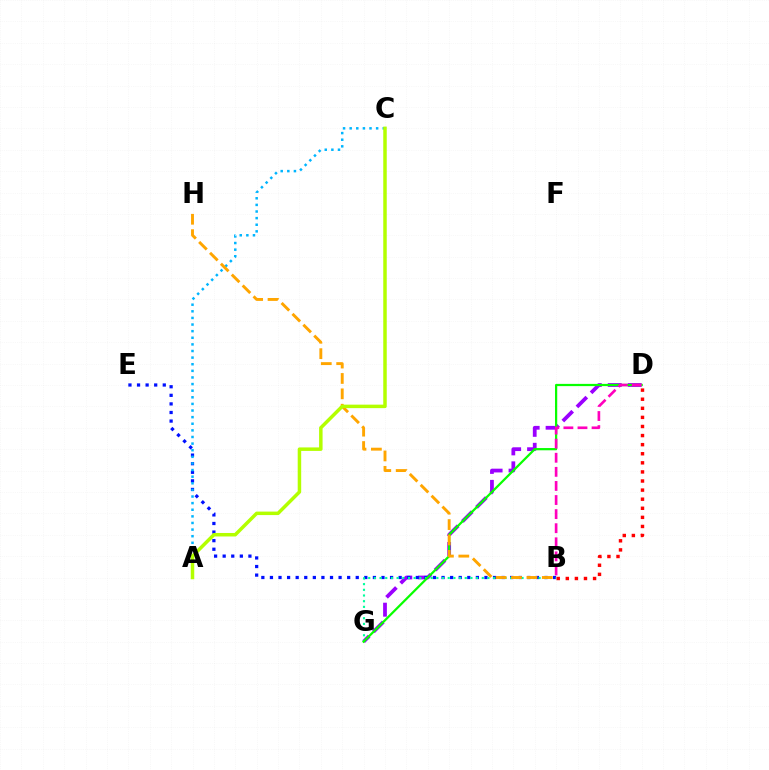{('D', 'G'): [{'color': '#9b00ff', 'line_style': 'dashed', 'thickness': 2.71}, {'color': '#08ff00', 'line_style': 'solid', 'thickness': 1.61}], ('B', 'E'): [{'color': '#0010ff', 'line_style': 'dotted', 'thickness': 2.33}], ('B', 'G'): [{'color': '#00ff9d', 'line_style': 'dotted', 'thickness': 1.54}], ('A', 'C'): [{'color': '#00b5ff', 'line_style': 'dotted', 'thickness': 1.8}, {'color': '#b3ff00', 'line_style': 'solid', 'thickness': 2.51}], ('B', 'D'): [{'color': '#ff0000', 'line_style': 'dotted', 'thickness': 2.47}, {'color': '#ff00bd', 'line_style': 'dashed', 'thickness': 1.91}], ('B', 'H'): [{'color': '#ffa500', 'line_style': 'dashed', 'thickness': 2.09}]}